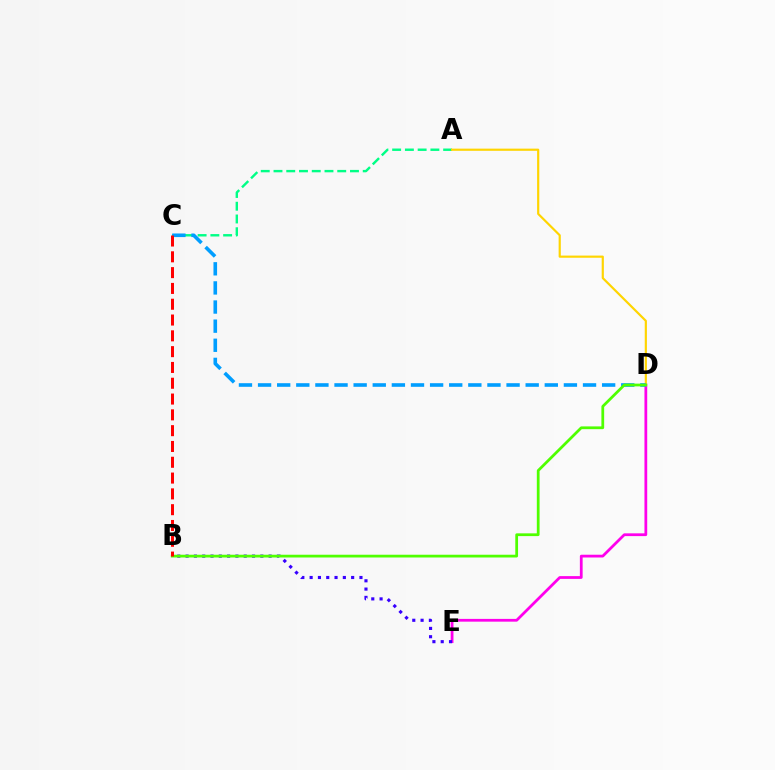{('D', 'E'): [{'color': '#ff00ed', 'line_style': 'solid', 'thickness': 1.99}], ('B', 'E'): [{'color': '#3700ff', 'line_style': 'dotted', 'thickness': 2.26}], ('A', 'C'): [{'color': '#00ff86', 'line_style': 'dashed', 'thickness': 1.73}], ('A', 'D'): [{'color': '#ffd500', 'line_style': 'solid', 'thickness': 1.57}], ('C', 'D'): [{'color': '#009eff', 'line_style': 'dashed', 'thickness': 2.6}], ('B', 'D'): [{'color': '#4fff00', 'line_style': 'solid', 'thickness': 1.98}], ('B', 'C'): [{'color': '#ff0000', 'line_style': 'dashed', 'thickness': 2.15}]}